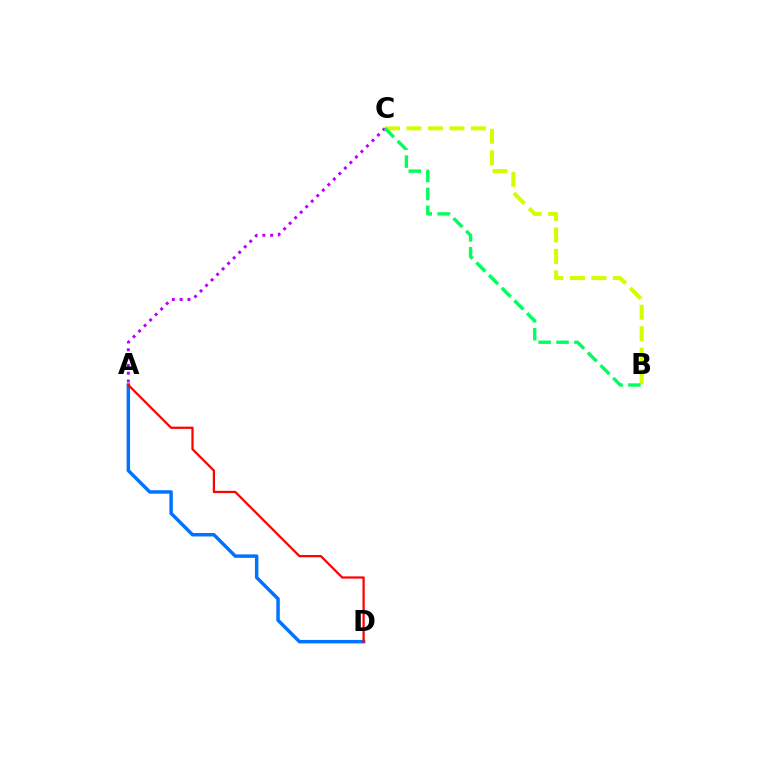{('A', 'C'): [{'color': '#b900ff', 'line_style': 'dotted', 'thickness': 2.12}], ('A', 'D'): [{'color': '#0074ff', 'line_style': 'solid', 'thickness': 2.5}, {'color': '#ff0000', 'line_style': 'solid', 'thickness': 1.61}], ('B', 'C'): [{'color': '#d1ff00', 'line_style': 'dashed', 'thickness': 2.92}, {'color': '#00ff5c', 'line_style': 'dashed', 'thickness': 2.43}]}